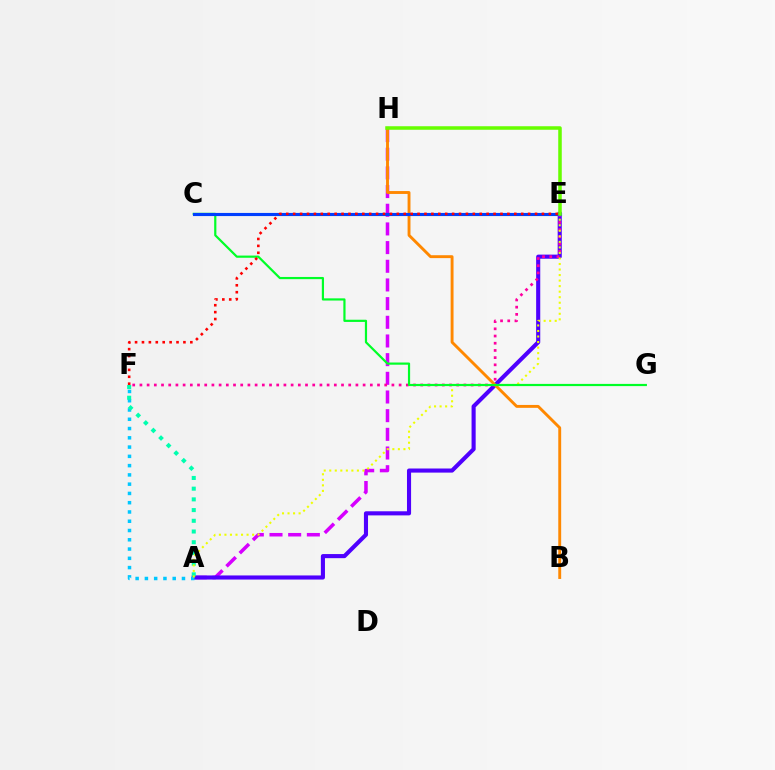{('A', 'H'): [{'color': '#d600ff', 'line_style': 'dashed', 'thickness': 2.54}], ('A', 'E'): [{'color': '#4f00ff', 'line_style': 'solid', 'thickness': 2.95}, {'color': '#eeff00', 'line_style': 'dotted', 'thickness': 1.5}], ('A', 'F'): [{'color': '#00c7ff', 'line_style': 'dotted', 'thickness': 2.52}, {'color': '#00ffaf', 'line_style': 'dotted', 'thickness': 2.91}], ('E', 'F'): [{'color': '#ff00a0', 'line_style': 'dotted', 'thickness': 1.96}, {'color': '#ff0000', 'line_style': 'dotted', 'thickness': 1.88}], ('B', 'H'): [{'color': '#ff8800', 'line_style': 'solid', 'thickness': 2.08}], ('C', 'G'): [{'color': '#00ff27', 'line_style': 'solid', 'thickness': 1.58}], ('C', 'E'): [{'color': '#003fff', 'line_style': 'solid', 'thickness': 2.25}], ('E', 'H'): [{'color': '#66ff00', 'line_style': 'solid', 'thickness': 2.54}]}